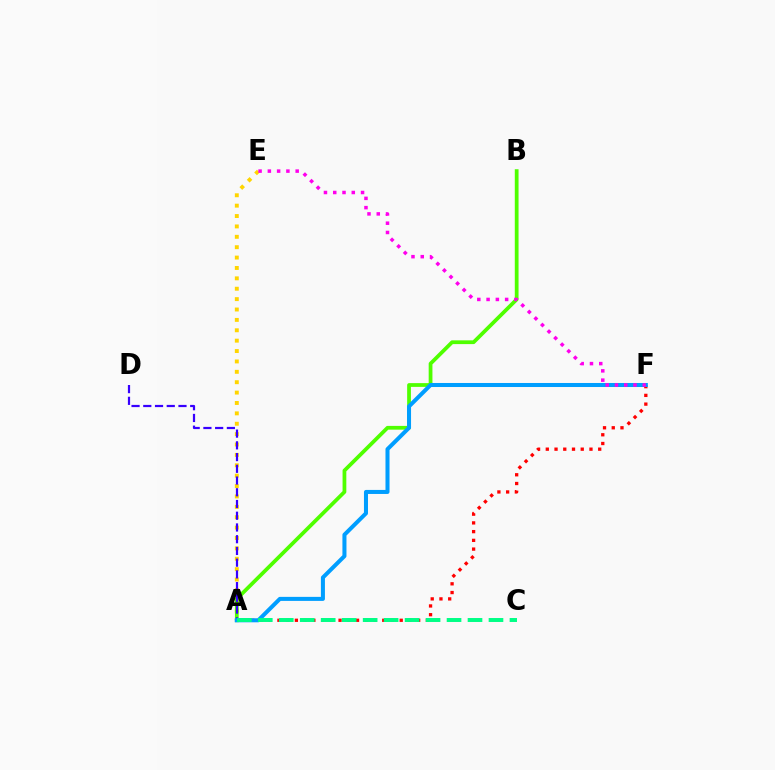{('A', 'E'): [{'color': '#ffd500', 'line_style': 'dotted', 'thickness': 2.82}], ('A', 'B'): [{'color': '#4fff00', 'line_style': 'solid', 'thickness': 2.7}], ('A', 'F'): [{'color': '#ff0000', 'line_style': 'dotted', 'thickness': 2.37}, {'color': '#009eff', 'line_style': 'solid', 'thickness': 2.9}], ('A', 'D'): [{'color': '#3700ff', 'line_style': 'dashed', 'thickness': 1.59}], ('A', 'C'): [{'color': '#00ff86', 'line_style': 'dashed', 'thickness': 2.85}], ('E', 'F'): [{'color': '#ff00ed', 'line_style': 'dotted', 'thickness': 2.52}]}